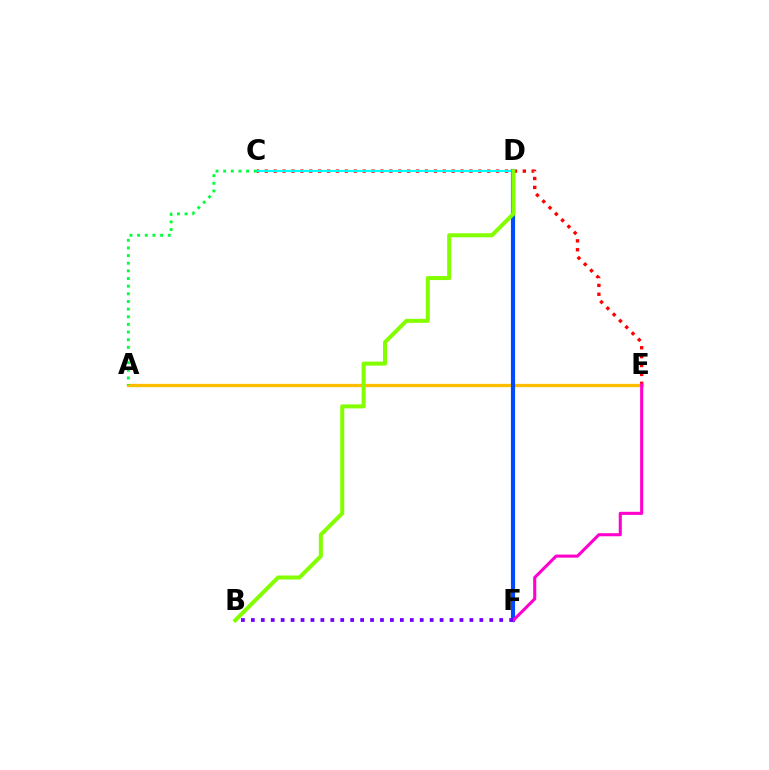{('C', 'E'): [{'color': '#ff0000', 'line_style': 'dotted', 'thickness': 2.42}], ('C', 'D'): [{'color': '#00fff6', 'line_style': 'solid', 'thickness': 1.52}], ('A', 'E'): [{'color': '#ffbd00', 'line_style': 'solid', 'thickness': 2.38}], ('D', 'F'): [{'color': '#004bff', 'line_style': 'solid', 'thickness': 2.98}], ('E', 'F'): [{'color': '#ff00cf', 'line_style': 'solid', 'thickness': 2.21}], ('B', 'F'): [{'color': '#7200ff', 'line_style': 'dotted', 'thickness': 2.7}], ('B', 'D'): [{'color': '#84ff00', 'line_style': 'solid', 'thickness': 2.89}], ('A', 'C'): [{'color': '#00ff39', 'line_style': 'dotted', 'thickness': 2.08}]}